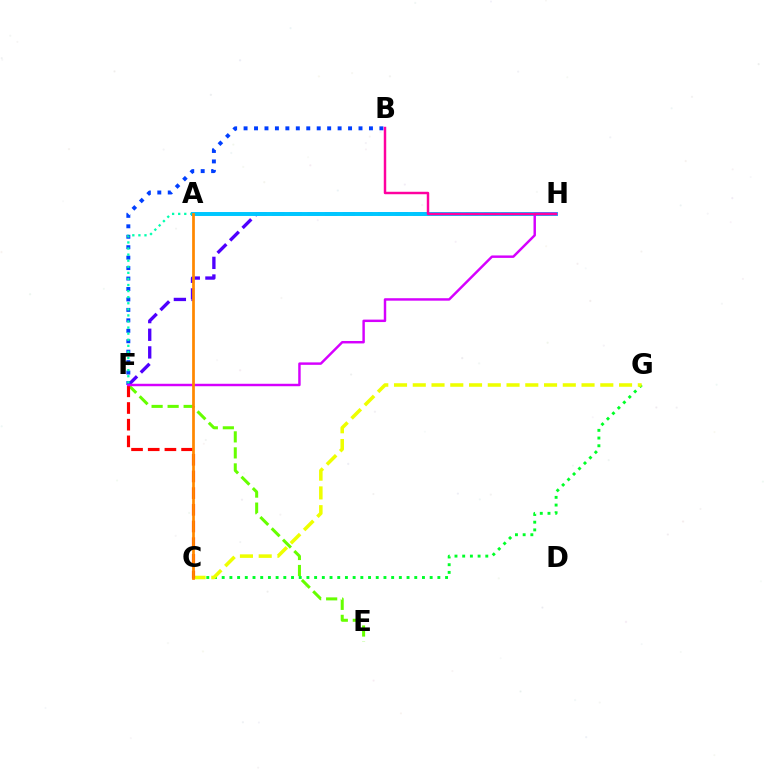{('E', 'F'): [{'color': '#66ff00', 'line_style': 'dashed', 'thickness': 2.18}], ('F', 'H'): [{'color': '#4f00ff', 'line_style': 'dashed', 'thickness': 2.4}, {'color': '#d600ff', 'line_style': 'solid', 'thickness': 1.76}], ('B', 'F'): [{'color': '#003fff', 'line_style': 'dotted', 'thickness': 2.84}], ('C', 'G'): [{'color': '#00ff27', 'line_style': 'dotted', 'thickness': 2.09}, {'color': '#eeff00', 'line_style': 'dashed', 'thickness': 2.55}], ('A', 'F'): [{'color': '#00ffaf', 'line_style': 'dotted', 'thickness': 1.65}], ('C', 'F'): [{'color': '#ff0000', 'line_style': 'dashed', 'thickness': 2.27}], ('A', 'H'): [{'color': '#00c7ff', 'line_style': 'solid', 'thickness': 2.85}], ('B', 'H'): [{'color': '#ff00a0', 'line_style': 'solid', 'thickness': 1.77}], ('A', 'C'): [{'color': '#ff8800', 'line_style': 'solid', 'thickness': 1.97}]}